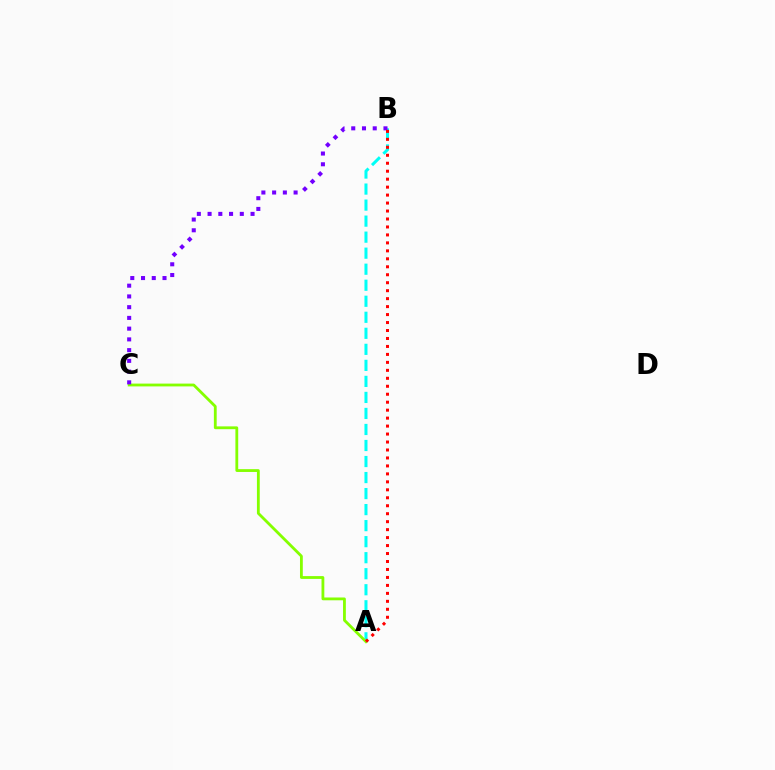{('A', 'B'): [{'color': '#00fff6', 'line_style': 'dashed', 'thickness': 2.18}, {'color': '#ff0000', 'line_style': 'dotted', 'thickness': 2.16}], ('A', 'C'): [{'color': '#84ff00', 'line_style': 'solid', 'thickness': 2.02}], ('B', 'C'): [{'color': '#7200ff', 'line_style': 'dotted', 'thickness': 2.92}]}